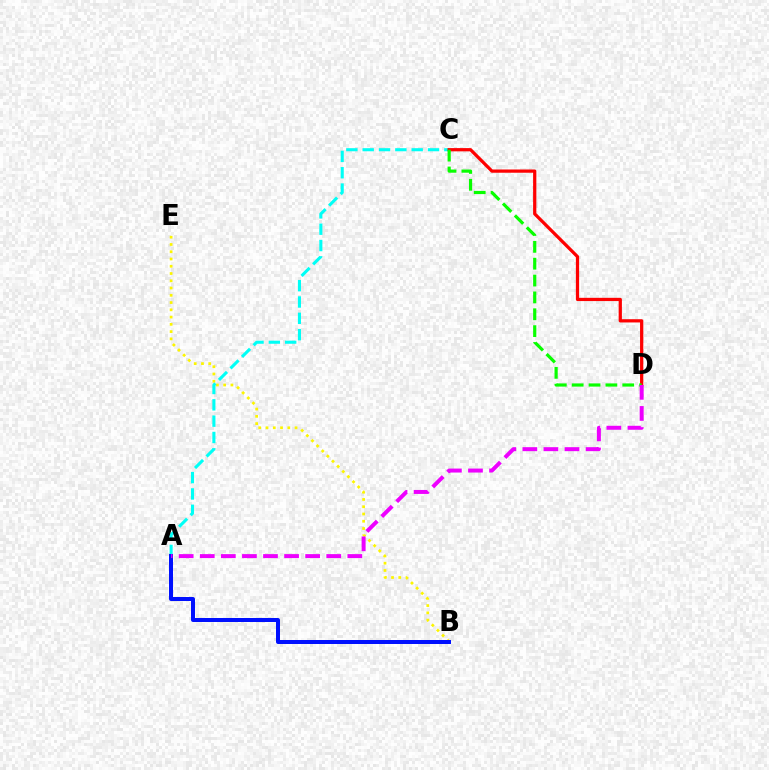{('B', 'E'): [{'color': '#fcf500', 'line_style': 'dotted', 'thickness': 1.97}], ('A', 'C'): [{'color': '#00fff6', 'line_style': 'dashed', 'thickness': 2.22}], ('A', 'B'): [{'color': '#0010ff', 'line_style': 'solid', 'thickness': 2.88}], ('C', 'D'): [{'color': '#ff0000', 'line_style': 'solid', 'thickness': 2.33}, {'color': '#08ff00', 'line_style': 'dashed', 'thickness': 2.29}], ('A', 'D'): [{'color': '#ee00ff', 'line_style': 'dashed', 'thickness': 2.86}]}